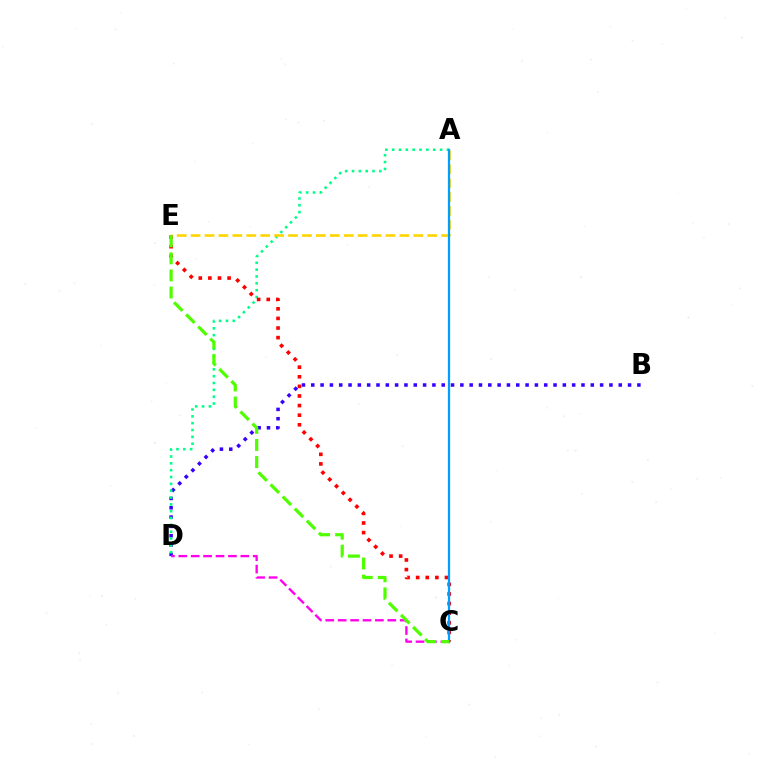{('B', 'D'): [{'color': '#3700ff', 'line_style': 'dotted', 'thickness': 2.53}], ('A', 'D'): [{'color': '#00ff86', 'line_style': 'dotted', 'thickness': 1.86}], ('C', 'E'): [{'color': '#ff0000', 'line_style': 'dotted', 'thickness': 2.61}, {'color': '#4fff00', 'line_style': 'dashed', 'thickness': 2.32}], ('A', 'E'): [{'color': '#ffd500', 'line_style': 'dashed', 'thickness': 1.89}], ('A', 'C'): [{'color': '#009eff', 'line_style': 'solid', 'thickness': 1.62}], ('C', 'D'): [{'color': '#ff00ed', 'line_style': 'dashed', 'thickness': 1.69}]}